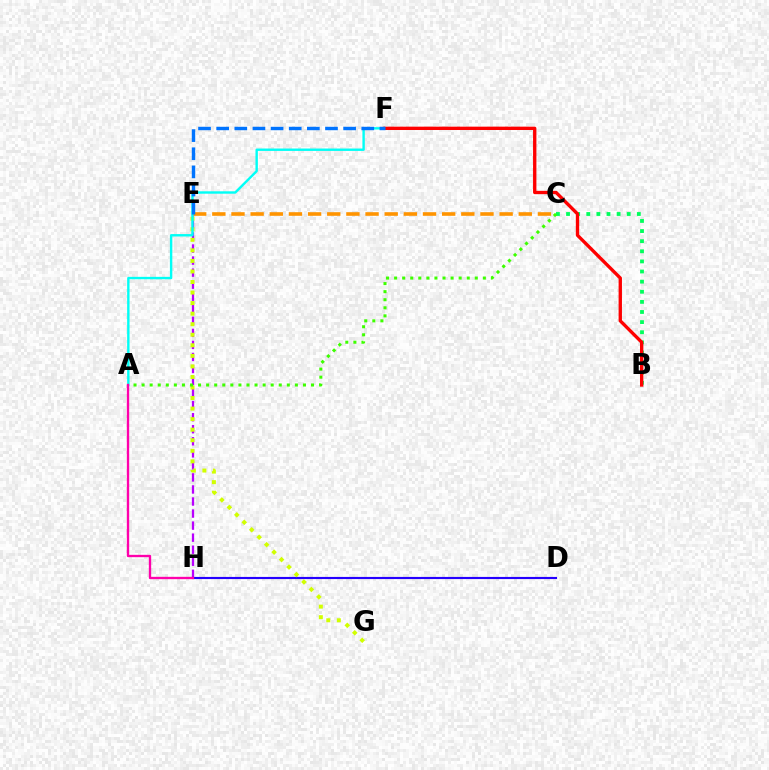{('E', 'H'): [{'color': '#b900ff', 'line_style': 'dashed', 'thickness': 1.64}], ('B', 'C'): [{'color': '#00ff5c', 'line_style': 'dotted', 'thickness': 2.75}], ('D', 'H'): [{'color': '#2500ff', 'line_style': 'solid', 'thickness': 1.55}], ('E', 'G'): [{'color': '#d1ff00', 'line_style': 'dotted', 'thickness': 2.87}], ('C', 'E'): [{'color': '#ff9400', 'line_style': 'dashed', 'thickness': 2.6}], ('A', 'F'): [{'color': '#00fff6', 'line_style': 'solid', 'thickness': 1.73}], ('A', 'C'): [{'color': '#3dff00', 'line_style': 'dotted', 'thickness': 2.19}], ('A', 'H'): [{'color': '#ff00ac', 'line_style': 'solid', 'thickness': 1.68}], ('B', 'F'): [{'color': '#ff0000', 'line_style': 'solid', 'thickness': 2.41}], ('E', 'F'): [{'color': '#0074ff', 'line_style': 'dashed', 'thickness': 2.46}]}